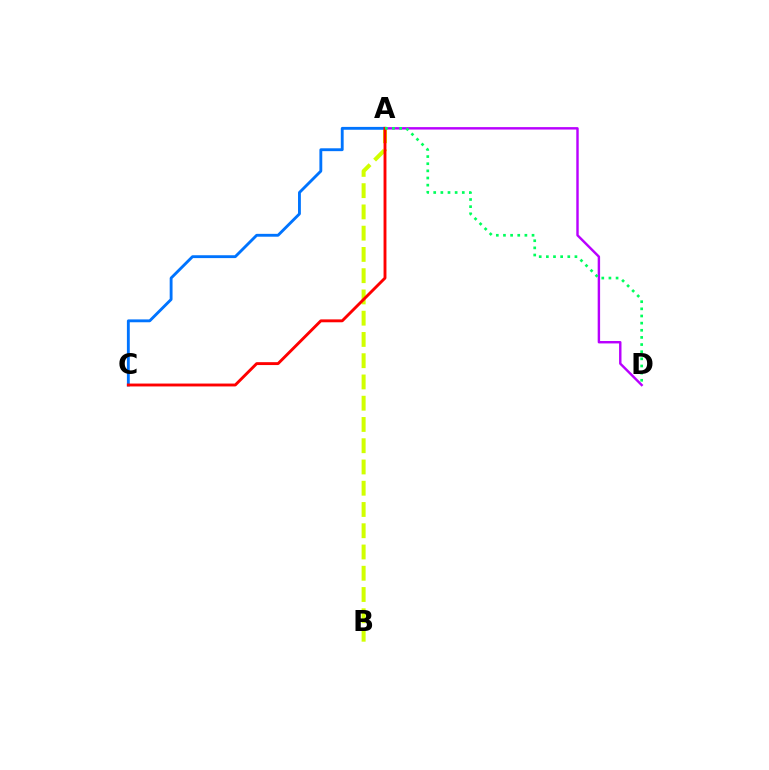{('A', 'D'): [{'color': '#b900ff', 'line_style': 'solid', 'thickness': 1.75}, {'color': '#00ff5c', 'line_style': 'dotted', 'thickness': 1.94}], ('A', 'B'): [{'color': '#d1ff00', 'line_style': 'dashed', 'thickness': 2.89}], ('A', 'C'): [{'color': '#0074ff', 'line_style': 'solid', 'thickness': 2.06}, {'color': '#ff0000', 'line_style': 'solid', 'thickness': 2.08}]}